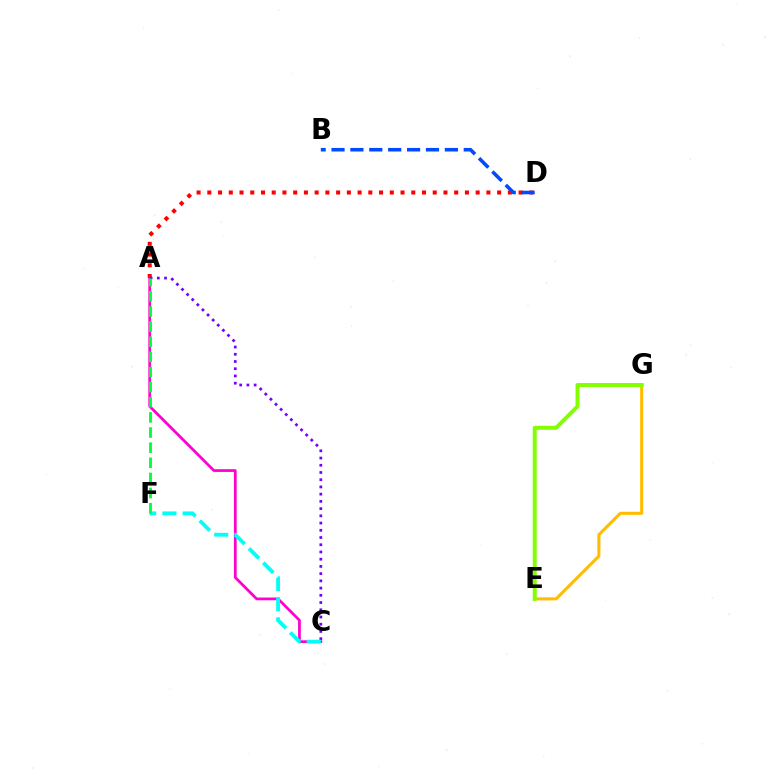{('E', 'G'): [{'color': '#ffbd00', 'line_style': 'solid', 'thickness': 2.21}, {'color': '#84ff00', 'line_style': 'solid', 'thickness': 2.85}], ('A', 'D'): [{'color': '#ff0000', 'line_style': 'dotted', 'thickness': 2.92}], ('A', 'C'): [{'color': '#ff00cf', 'line_style': 'solid', 'thickness': 1.98}, {'color': '#7200ff', 'line_style': 'dotted', 'thickness': 1.96}], ('B', 'D'): [{'color': '#004bff', 'line_style': 'dashed', 'thickness': 2.57}], ('C', 'F'): [{'color': '#00fff6', 'line_style': 'dashed', 'thickness': 2.75}], ('A', 'F'): [{'color': '#00ff39', 'line_style': 'dashed', 'thickness': 2.06}]}